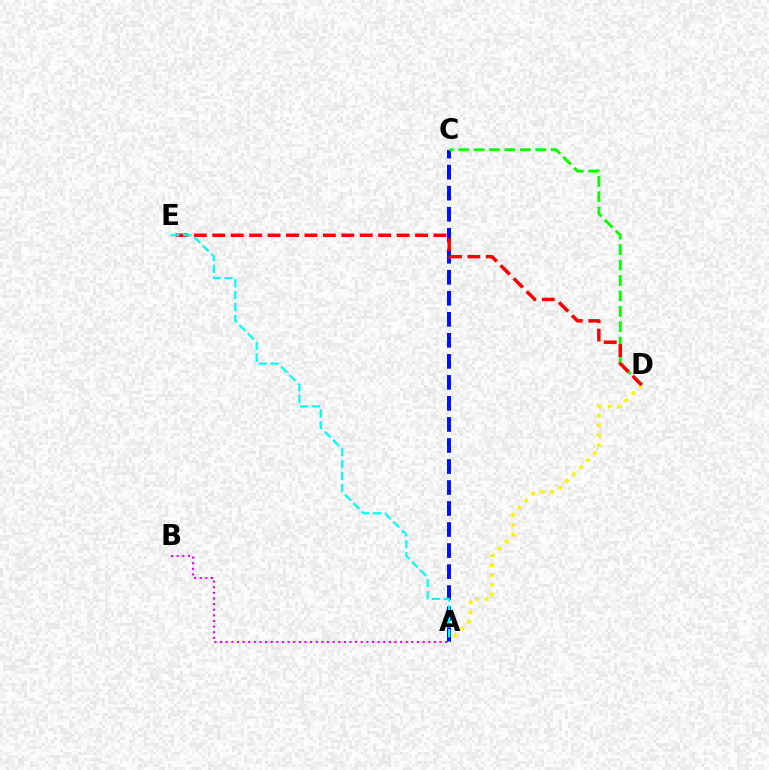{('A', 'B'): [{'color': '#ee00ff', 'line_style': 'dotted', 'thickness': 1.53}], ('A', 'D'): [{'color': '#fcf500', 'line_style': 'dotted', 'thickness': 2.67}], ('A', 'C'): [{'color': '#0010ff', 'line_style': 'dashed', 'thickness': 2.86}], ('C', 'D'): [{'color': '#08ff00', 'line_style': 'dashed', 'thickness': 2.1}], ('D', 'E'): [{'color': '#ff0000', 'line_style': 'dashed', 'thickness': 2.5}], ('A', 'E'): [{'color': '#00fff6', 'line_style': 'dashed', 'thickness': 1.62}]}